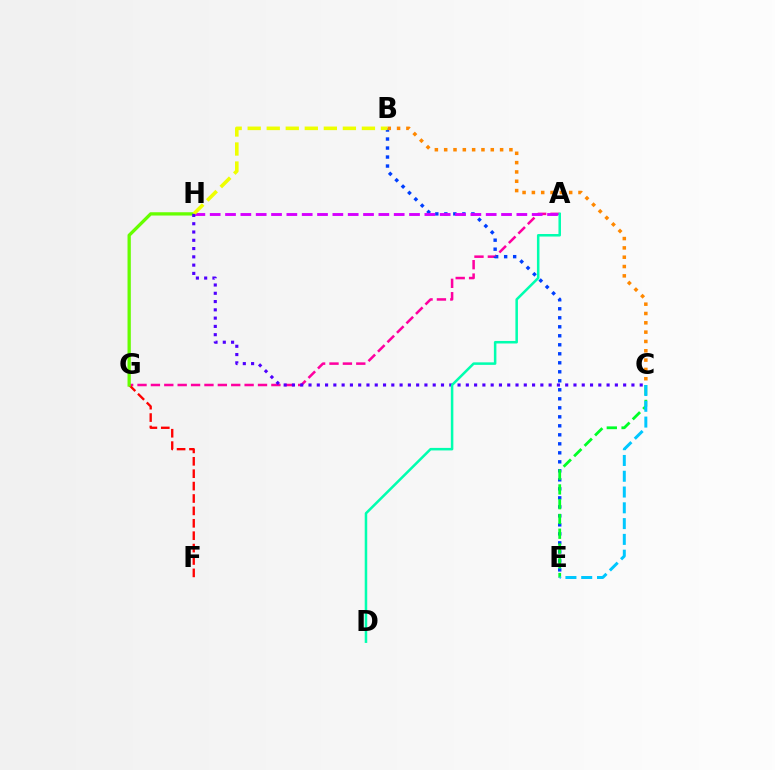{('A', 'G'): [{'color': '#ff00a0', 'line_style': 'dashed', 'thickness': 1.82}], ('B', 'E'): [{'color': '#003fff', 'line_style': 'dotted', 'thickness': 2.45}], ('F', 'G'): [{'color': '#ff0000', 'line_style': 'dashed', 'thickness': 1.68}], ('G', 'H'): [{'color': '#66ff00', 'line_style': 'solid', 'thickness': 2.37}], ('A', 'H'): [{'color': '#d600ff', 'line_style': 'dashed', 'thickness': 2.08}], ('B', 'C'): [{'color': '#ff8800', 'line_style': 'dotted', 'thickness': 2.53}], ('B', 'H'): [{'color': '#eeff00', 'line_style': 'dashed', 'thickness': 2.59}], ('C', 'H'): [{'color': '#4f00ff', 'line_style': 'dotted', 'thickness': 2.25}], ('C', 'E'): [{'color': '#00ff27', 'line_style': 'dashed', 'thickness': 2.01}, {'color': '#00c7ff', 'line_style': 'dashed', 'thickness': 2.14}], ('A', 'D'): [{'color': '#00ffaf', 'line_style': 'solid', 'thickness': 1.82}]}